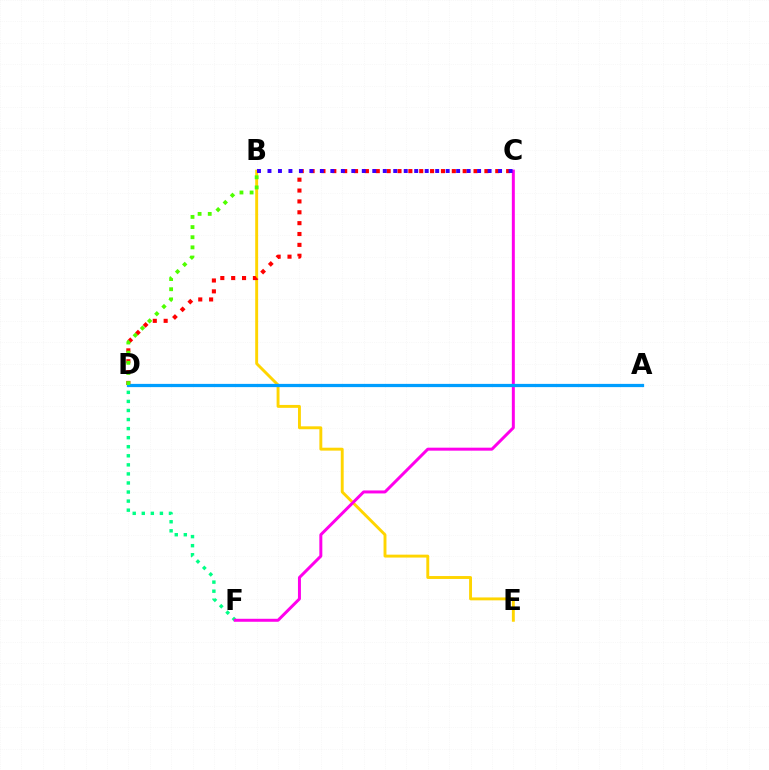{('D', 'F'): [{'color': '#00ff86', 'line_style': 'dotted', 'thickness': 2.46}], ('B', 'E'): [{'color': '#ffd500', 'line_style': 'solid', 'thickness': 2.09}], ('C', 'F'): [{'color': '#ff00ed', 'line_style': 'solid', 'thickness': 2.15}], ('C', 'D'): [{'color': '#ff0000', 'line_style': 'dotted', 'thickness': 2.95}], ('A', 'D'): [{'color': '#009eff', 'line_style': 'solid', 'thickness': 2.33}], ('B', 'D'): [{'color': '#4fff00', 'line_style': 'dotted', 'thickness': 2.76}], ('B', 'C'): [{'color': '#3700ff', 'line_style': 'dotted', 'thickness': 2.85}]}